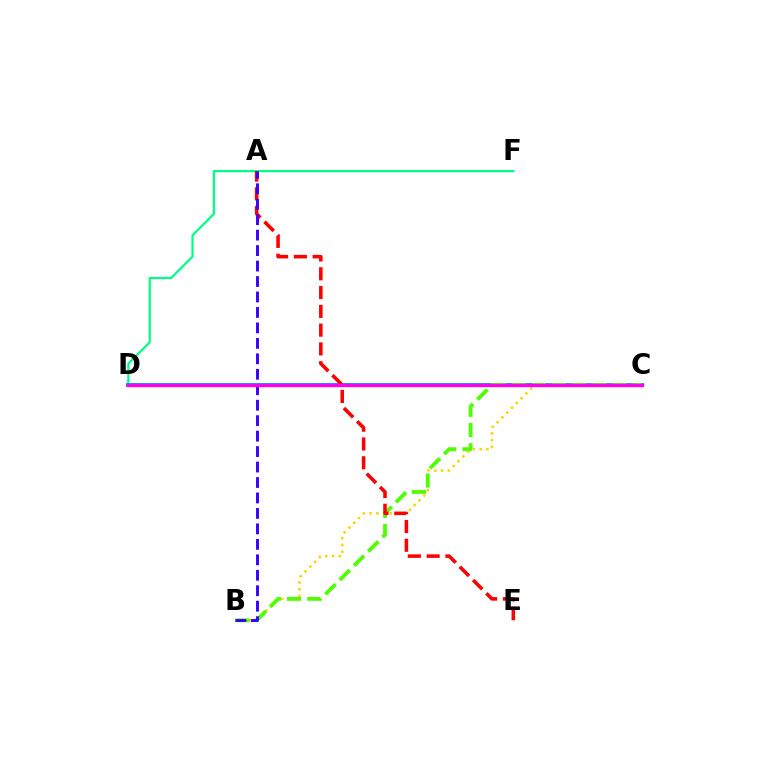{('D', 'F'): [{'color': '#00ff86', 'line_style': 'solid', 'thickness': 1.6}], ('C', 'D'): [{'color': '#009eff', 'line_style': 'solid', 'thickness': 2.85}, {'color': '#ff00ed', 'line_style': 'solid', 'thickness': 2.42}], ('B', 'C'): [{'color': '#ffd500', 'line_style': 'dotted', 'thickness': 1.84}, {'color': '#4fff00', 'line_style': 'dashed', 'thickness': 2.74}], ('A', 'E'): [{'color': '#ff0000', 'line_style': 'dashed', 'thickness': 2.55}], ('A', 'B'): [{'color': '#3700ff', 'line_style': 'dashed', 'thickness': 2.1}]}